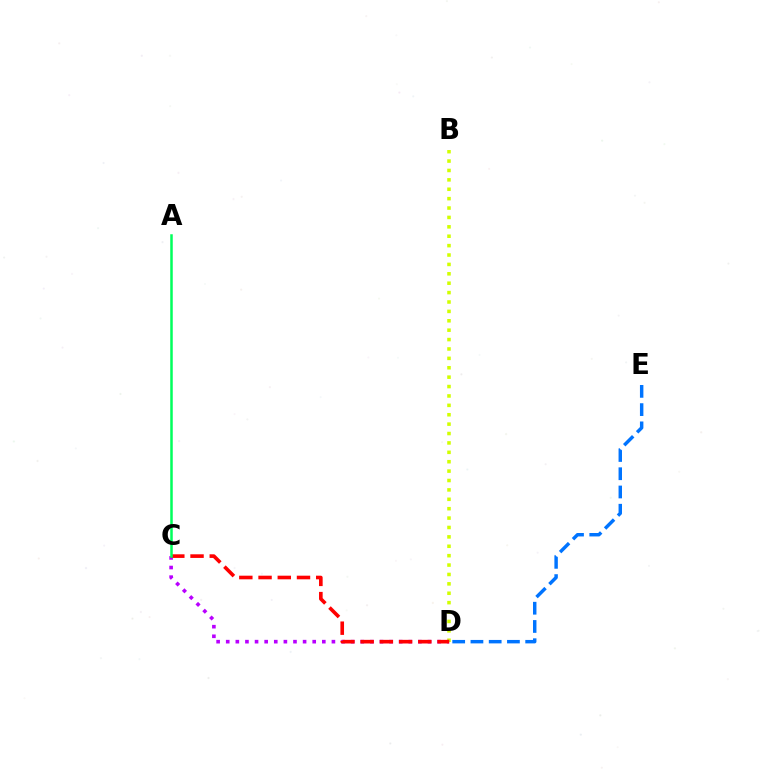{('D', 'E'): [{'color': '#0074ff', 'line_style': 'dashed', 'thickness': 2.48}], ('B', 'D'): [{'color': '#d1ff00', 'line_style': 'dotted', 'thickness': 2.55}], ('C', 'D'): [{'color': '#b900ff', 'line_style': 'dotted', 'thickness': 2.61}, {'color': '#ff0000', 'line_style': 'dashed', 'thickness': 2.61}], ('A', 'C'): [{'color': '#00ff5c', 'line_style': 'solid', 'thickness': 1.81}]}